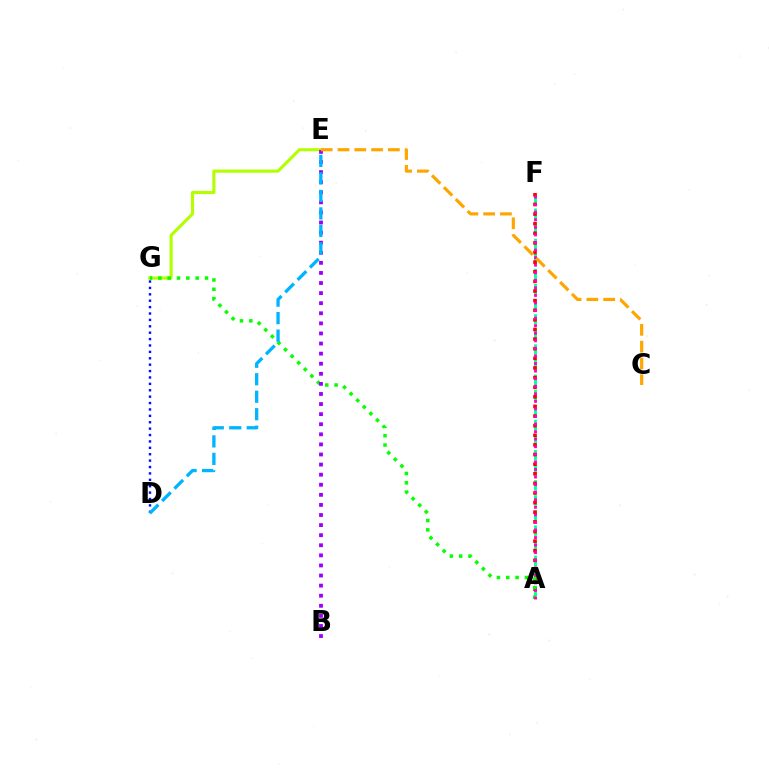{('A', 'F'): [{'color': '#00ff9d', 'line_style': 'dashed', 'thickness': 2.05}, {'color': '#ff0000', 'line_style': 'dotted', 'thickness': 2.61}, {'color': '#ff00bd', 'line_style': 'dotted', 'thickness': 2.06}], ('D', 'G'): [{'color': '#0010ff', 'line_style': 'dotted', 'thickness': 1.74}], ('E', 'G'): [{'color': '#b3ff00', 'line_style': 'solid', 'thickness': 2.23}], ('A', 'G'): [{'color': '#08ff00', 'line_style': 'dotted', 'thickness': 2.53}], ('B', 'E'): [{'color': '#9b00ff', 'line_style': 'dotted', 'thickness': 2.74}], ('D', 'E'): [{'color': '#00b5ff', 'line_style': 'dashed', 'thickness': 2.38}], ('C', 'E'): [{'color': '#ffa500', 'line_style': 'dashed', 'thickness': 2.28}]}